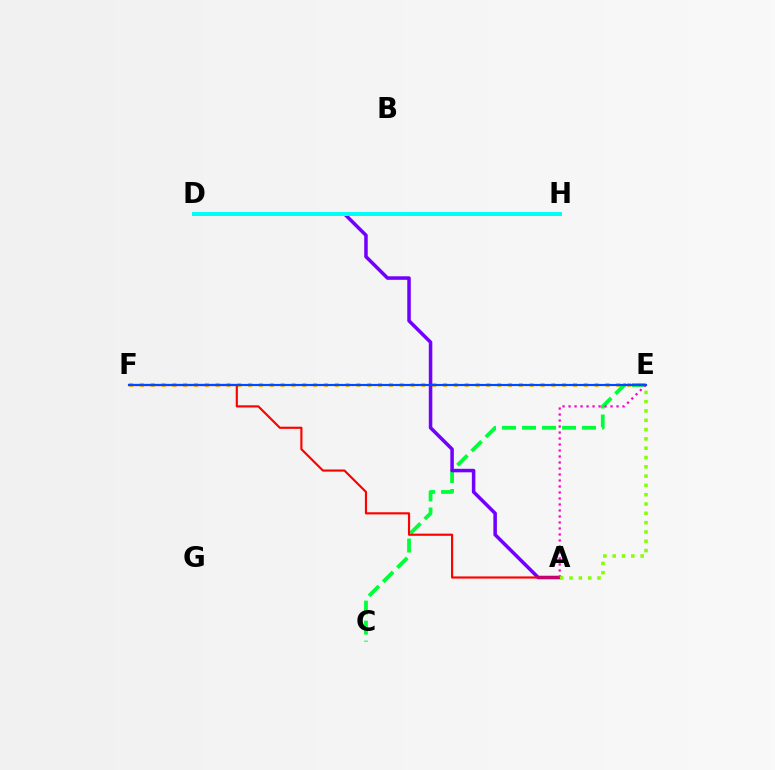{('E', 'F'): [{'color': '#ffbd00', 'line_style': 'dotted', 'thickness': 2.94}, {'color': '#004bff', 'line_style': 'solid', 'thickness': 1.56}], ('C', 'E'): [{'color': '#00ff39', 'line_style': 'dashed', 'thickness': 2.72}], ('A', 'D'): [{'color': '#7200ff', 'line_style': 'solid', 'thickness': 2.53}], ('A', 'F'): [{'color': '#ff0000', 'line_style': 'solid', 'thickness': 1.56}], ('A', 'E'): [{'color': '#ff00cf', 'line_style': 'dotted', 'thickness': 1.63}, {'color': '#84ff00', 'line_style': 'dotted', 'thickness': 2.53}], ('D', 'H'): [{'color': '#00fff6', 'line_style': 'solid', 'thickness': 2.87}]}